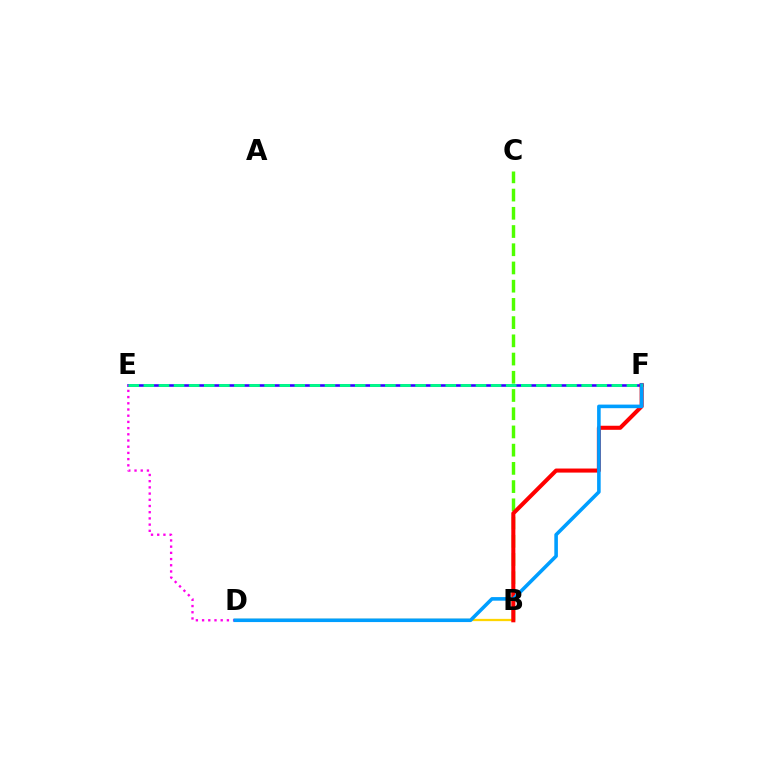{('E', 'F'): [{'color': '#3700ff', 'line_style': 'solid', 'thickness': 1.88}, {'color': '#00ff86', 'line_style': 'dashed', 'thickness': 2.05}], ('B', 'C'): [{'color': '#4fff00', 'line_style': 'dashed', 'thickness': 2.48}], ('B', 'D'): [{'color': '#ffd500', 'line_style': 'solid', 'thickness': 1.64}], ('B', 'F'): [{'color': '#ff0000', 'line_style': 'solid', 'thickness': 2.92}], ('D', 'E'): [{'color': '#ff00ed', 'line_style': 'dotted', 'thickness': 1.69}], ('D', 'F'): [{'color': '#009eff', 'line_style': 'solid', 'thickness': 2.58}]}